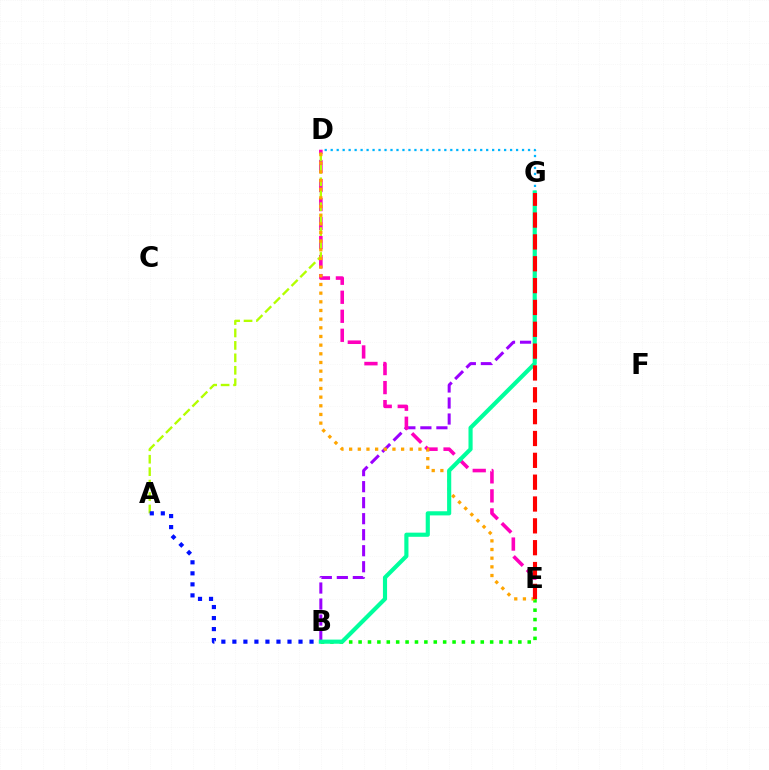{('B', 'G'): [{'color': '#9b00ff', 'line_style': 'dashed', 'thickness': 2.18}, {'color': '#00ff9d', 'line_style': 'solid', 'thickness': 2.98}], ('D', 'G'): [{'color': '#00b5ff', 'line_style': 'dotted', 'thickness': 1.62}], ('D', 'E'): [{'color': '#ff00bd', 'line_style': 'dashed', 'thickness': 2.58}, {'color': '#ffa500', 'line_style': 'dotted', 'thickness': 2.35}], ('A', 'D'): [{'color': '#b3ff00', 'line_style': 'dashed', 'thickness': 1.69}], ('B', 'E'): [{'color': '#08ff00', 'line_style': 'dotted', 'thickness': 2.55}], ('A', 'B'): [{'color': '#0010ff', 'line_style': 'dotted', 'thickness': 2.99}], ('E', 'G'): [{'color': '#ff0000', 'line_style': 'dashed', 'thickness': 2.97}]}